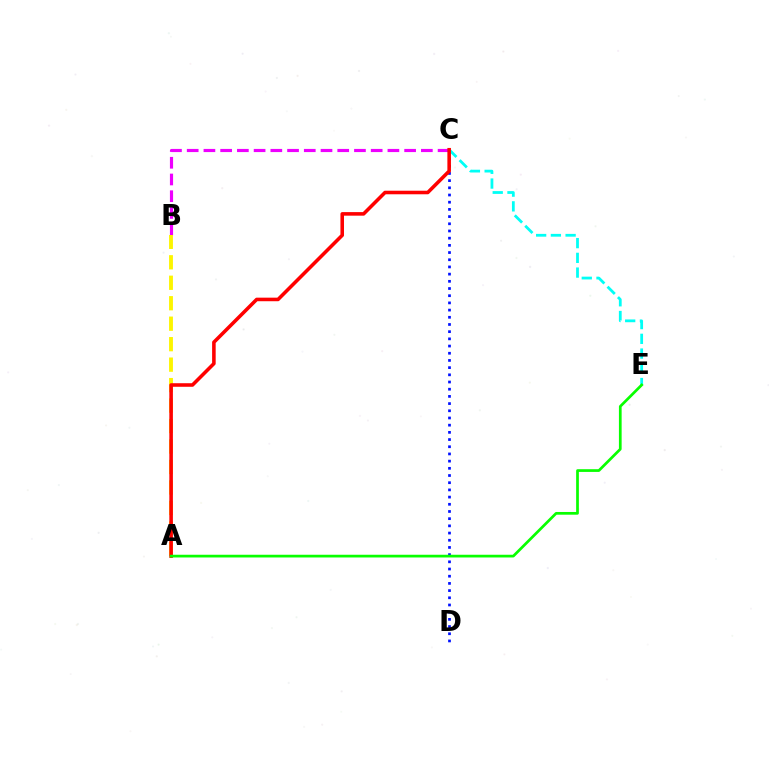{('C', 'D'): [{'color': '#0010ff', 'line_style': 'dotted', 'thickness': 1.95}], ('C', 'E'): [{'color': '#00fff6', 'line_style': 'dashed', 'thickness': 2.0}], ('B', 'C'): [{'color': '#ee00ff', 'line_style': 'dashed', 'thickness': 2.27}], ('A', 'B'): [{'color': '#fcf500', 'line_style': 'dashed', 'thickness': 2.78}], ('A', 'C'): [{'color': '#ff0000', 'line_style': 'solid', 'thickness': 2.57}], ('A', 'E'): [{'color': '#08ff00', 'line_style': 'solid', 'thickness': 1.96}]}